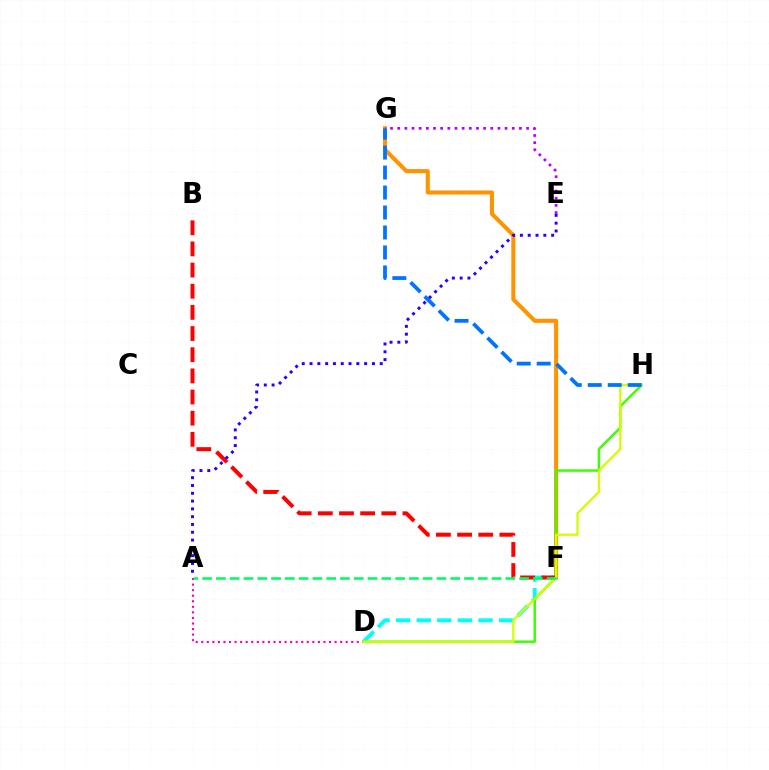{('F', 'G'): [{'color': '#ff9400', 'line_style': 'solid', 'thickness': 2.92}], ('D', 'F'): [{'color': '#00fff6', 'line_style': 'dashed', 'thickness': 2.8}], ('A', 'D'): [{'color': '#ff00ac', 'line_style': 'dotted', 'thickness': 1.51}], ('E', 'G'): [{'color': '#b900ff', 'line_style': 'dotted', 'thickness': 1.95}], ('B', 'F'): [{'color': '#ff0000', 'line_style': 'dashed', 'thickness': 2.87}], ('D', 'H'): [{'color': '#3dff00', 'line_style': 'solid', 'thickness': 1.77}, {'color': '#d1ff00', 'line_style': 'solid', 'thickness': 1.64}], ('G', 'H'): [{'color': '#0074ff', 'line_style': 'dashed', 'thickness': 2.71}], ('A', 'F'): [{'color': '#00ff5c', 'line_style': 'dashed', 'thickness': 1.87}], ('A', 'E'): [{'color': '#2500ff', 'line_style': 'dotted', 'thickness': 2.12}]}